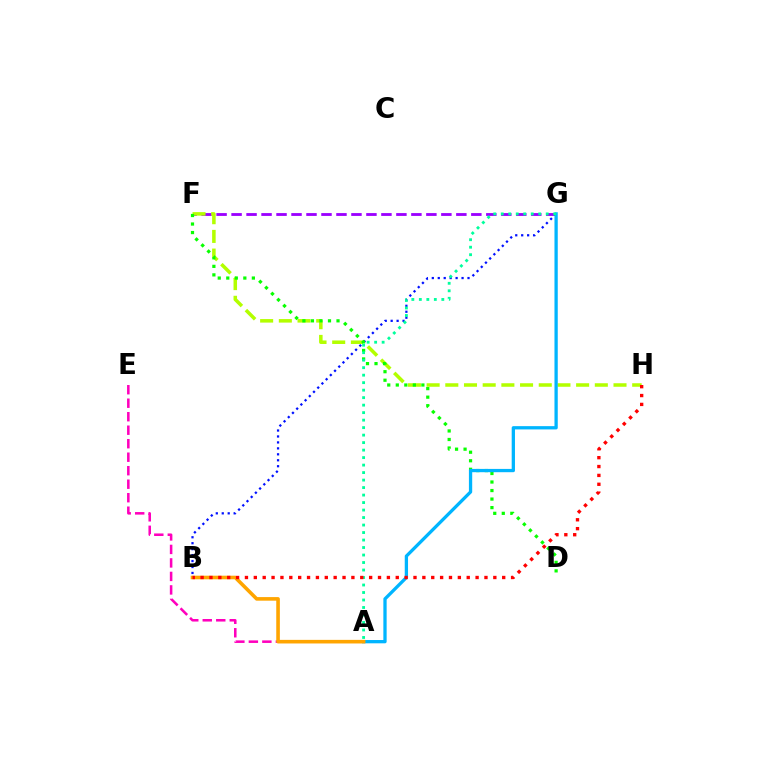{('A', 'E'): [{'color': '#ff00bd', 'line_style': 'dashed', 'thickness': 1.83}], ('F', 'G'): [{'color': '#9b00ff', 'line_style': 'dashed', 'thickness': 2.04}], ('B', 'G'): [{'color': '#0010ff', 'line_style': 'dotted', 'thickness': 1.62}], ('F', 'H'): [{'color': '#b3ff00', 'line_style': 'dashed', 'thickness': 2.54}], ('D', 'F'): [{'color': '#08ff00', 'line_style': 'dotted', 'thickness': 2.32}], ('A', 'G'): [{'color': '#00b5ff', 'line_style': 'solid', 'thickness': 2.37}, {'color': '#00ff9d', 'line_style': 'dotted', 'thickness': 2.04}], ('A', 'B'): [{'color': '#ffa500', 'line_style': 'solid', 'thickness': 2.59}], ('B', 'H'): [{'color': '#ff0000', 'line_style': 'dotted', 'thickness': 2.41}]}